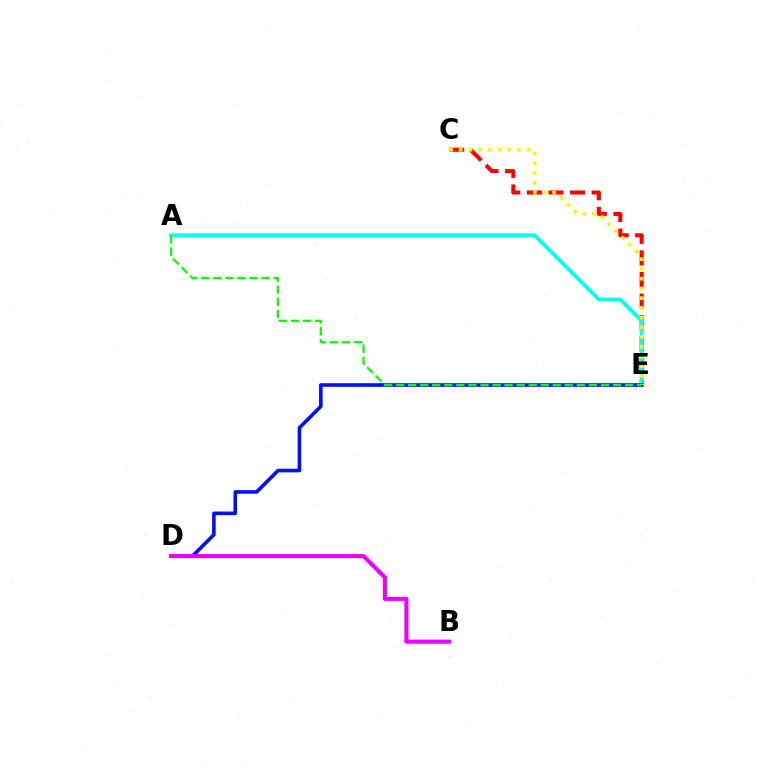{('C', 'E'): [{'color': '#ff0000', 'line_style': 'dashed', 'thickness': 2.93}, {'color': '#fcf500', 'line_style': 'dotted', 'thickness': 2.64}], ('A', 'E'): [{'color': '#00fff6', 'line_style': 'solid', 'thickness': 2.74}, {'color': '#08ff00', 'line_style': 'dashed', 'thickness': 1.64}], ('D', 'E'): [{'color': '#0010ff', 'line_style': 'solid', 'thickness': 2.6}], ('B', 'D'): [{'color': '#ee00ff', 'line_style': 'solid', 'thickness': 2.95}]}